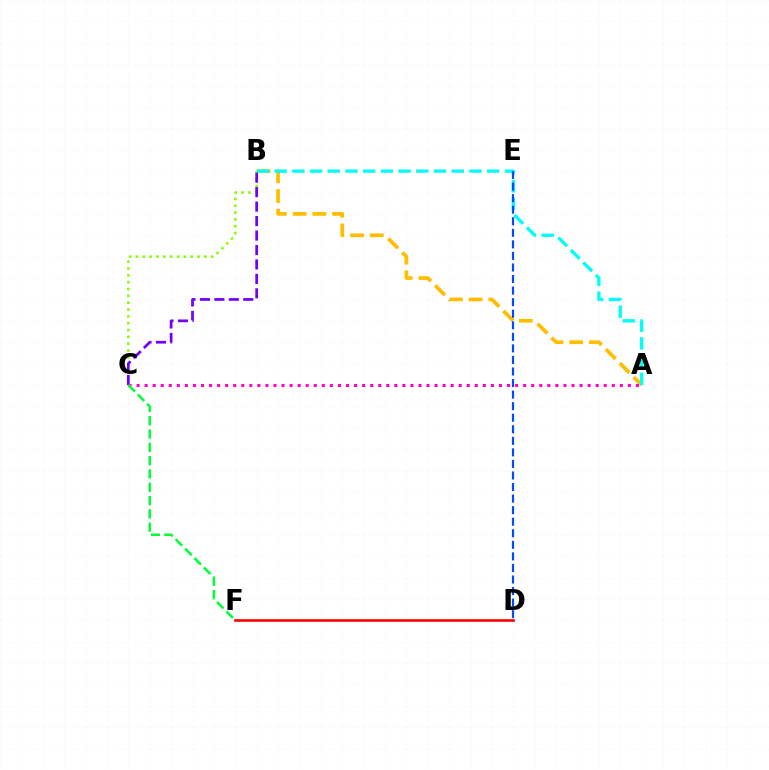{('A', 'B'): [{'color': '#ffbd00', 'line_style': 'dashed', 'thickness': 2.68}, {'color': '#00fff6', 'line_style': 'dashed', 'thickness': 2.4}], ('B', 'C'): [{'color': '#84ff00', 'line_style': 'dotted', 'thickness': 1.86}, {'color': '#7200ff', 'line_style': 'dashed', 'thickness': 1.96}], ('D', 'F'): [{'color': '#ff0000', 'line_style': 'solid', 'thickness': 1.9}], ('A', 'C'): [{'color': '#ff00cf', 'line_style': 'dotted', 'thickness': 2.19}], ('C', 'F'): [{'color': '#00ff39', 'line_style': 'dashed', 'thickness': 1.81}], ('D', 'E'): [{'color': '#004bff', 'line_style': 'dashed', 'thickness': 1.57}]}